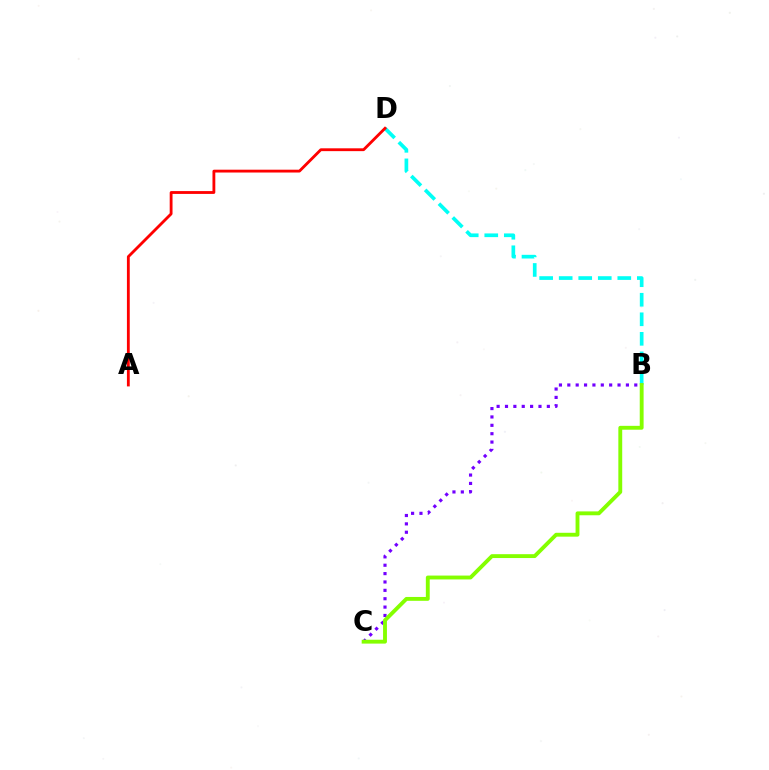{('B', 'C'): [{'color': '#7200ff', 'line_style': 'dotted', 'thickness': 2.27}, {'color': '#84ff00', 'line_style': 'solid', 'thickness': 2.78}], ('B', 'D'): [{'color': '#00fff6', 'line_style': 'dashed', 'thickness': 2.65}], ('A', 'D'): [{'color': '#ff0000', 'line_style': 'solid', 'thickness': 2.04}]}